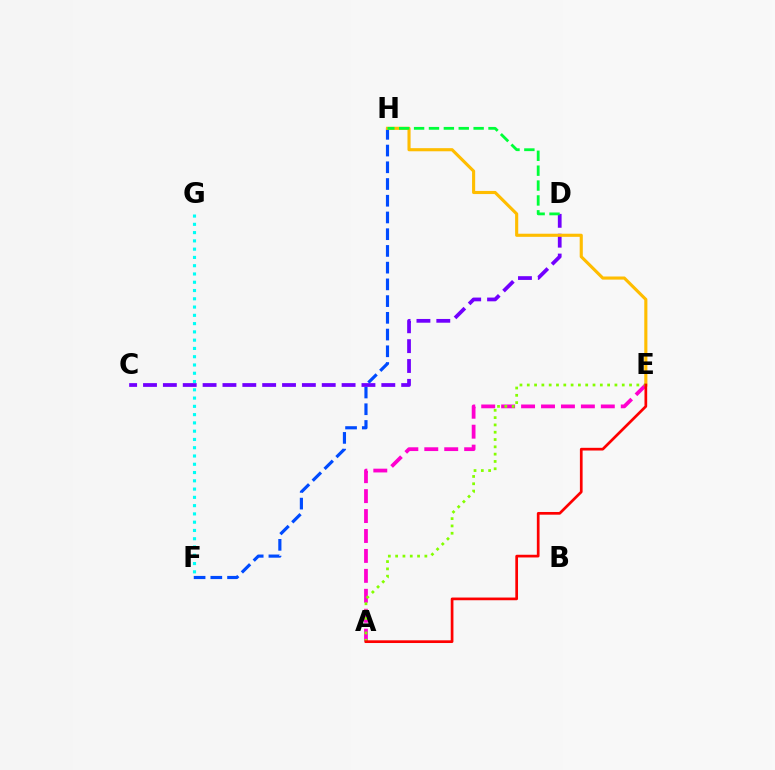{('F', 'H'): [{'color': '#004bff', 'line_style': 'dashed', 'thickness': 2.27}], ('C', 'D'): [{'color': '#7200ff', 'line_style': 'dashed', 'thickness': 2.7}], ('E', 'H'): [{'color': '#ffbd00', 'line_style': 'solid', 'thickness': 2.24}], ('A', 'E'): [{'color': '#ff00cf', 'line_style': 'dashed', 'thickness': 2.71}, {'color': '#84ff00', 'line_style': 'dotted', 'thickness': 1.98}, {'color': '#ff0000', 'line_style': 'solid', 'thickness': 1.95}], ('D', 'H'): [{'color': '#00ff39', 'line_style': 'dashed', 'thickness': 2.02}], ('F', 'G'): [{'color': '#00fff6', 'line_style': 'dotted', 'thickness': 2.25}]}